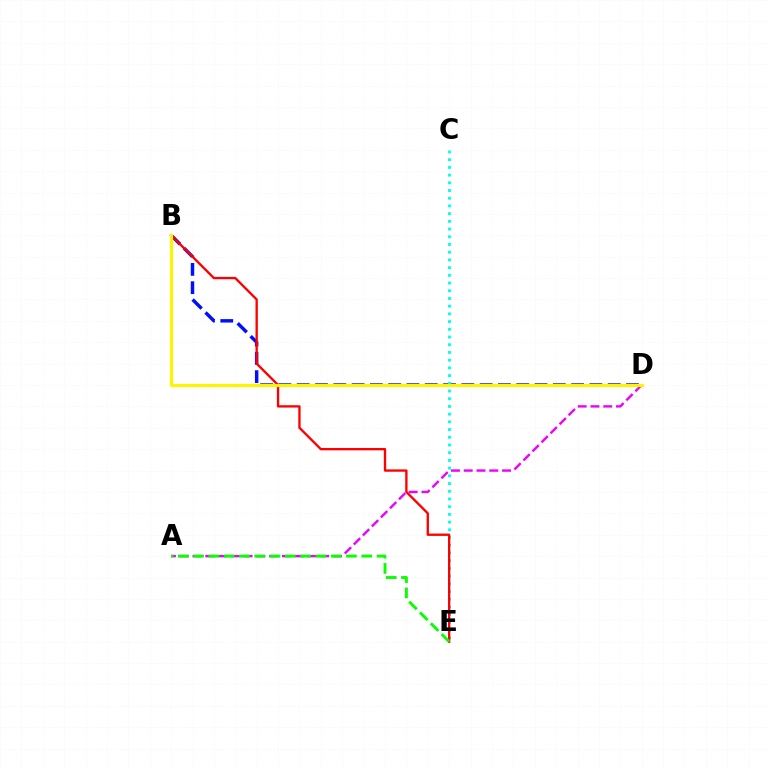{('B', 'D'): [{'color': '#0010ff', 'line_style': 'dashed', 'thickness': 2.49}, {'color': '#fcf500', 'line_style': 'solid', 'thickness': 2.27}], ('C', 'E'): [{'color': '#00fff6', 'line_style': 'dotted', 'thickness': 2.1}], ('A', 'D'): [{'color': '#ee00ff', 'line_style': 'dashed', 'thickness': 1.74}], ('B', 'E'): [{'color': '#ff0000', 'line_style': 'solid', 'thickness': 1.68}], ('A', 'E'): [{'color': '#08ff00', 'line_style': 'dashed', 'thickness': 2.08}]}